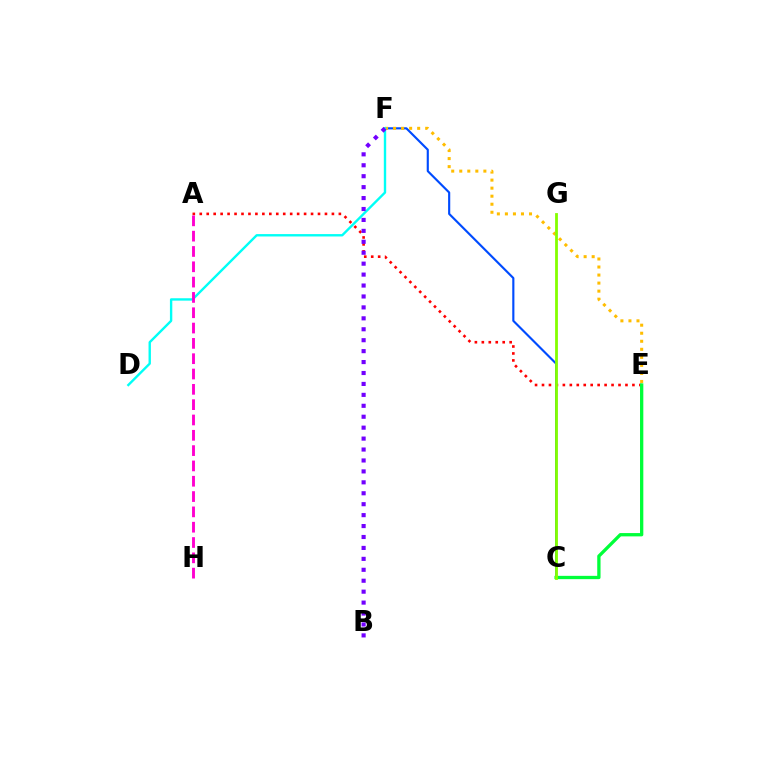{('C', 'F'): [{'color': '#004bff', 'line_style': 'solid', 'thickness': 1.54}], ('A', 'E'): [{'color': '#ff0000', 'line_style': 'dotted', 'thickness': 1.89}], ('E', 'F'): [{'color': '#ffbd00', 'line_style': 'dotted', 'thickness': 2.18}], ('C', 'E'): [{'color': '#00ff39', 'line_style': 'solid', 'thickness': 2.38}], ('D', 'F'): [{'color': '#00fff6', 'line_style': 'solid', 'thickness': 1.71}], ('A', 'H'): [{'color': '#ff00cf', 'line_style': 'dashed', 'thickness': 2.08}], ('C', 'G'): [{'color': '#84ff00', 'line_style': 'solid', 'thickness': 2.02}], ('B', 'F'): [{'color': '#7200ff', 'line_style': 'dotted', 'thickness': 2.97}]}